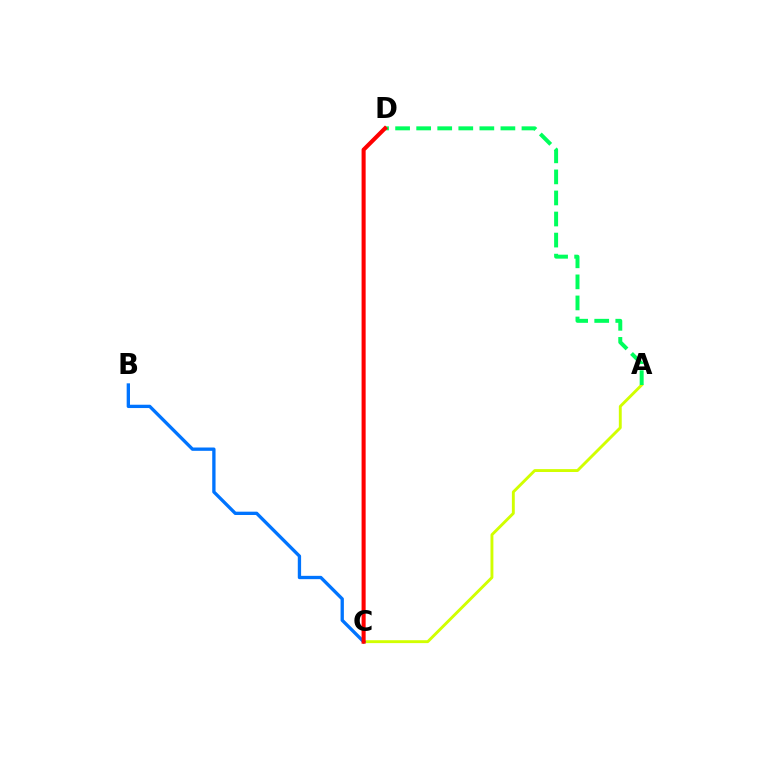{('C', 'D'): [{'color': '#b900ff', 'line_style': 'solid', 'thickness': 1.81}, {'color': '#ff0000', 'line_style': 'solid', 'thickness': 2.93}], ('A', 'C'): [{'color': '#d1ff00', 'line_style': 'solid', 'thickness': 2.08}], ('B', 'C'): [{'color': '#0074ff', 'line_style': 'solid', 'thickness': 2.39}], ('A', 'D'): [{'color': '#00ff5c', 'line_style': 'dashed', 'thickness': 2.86}]}